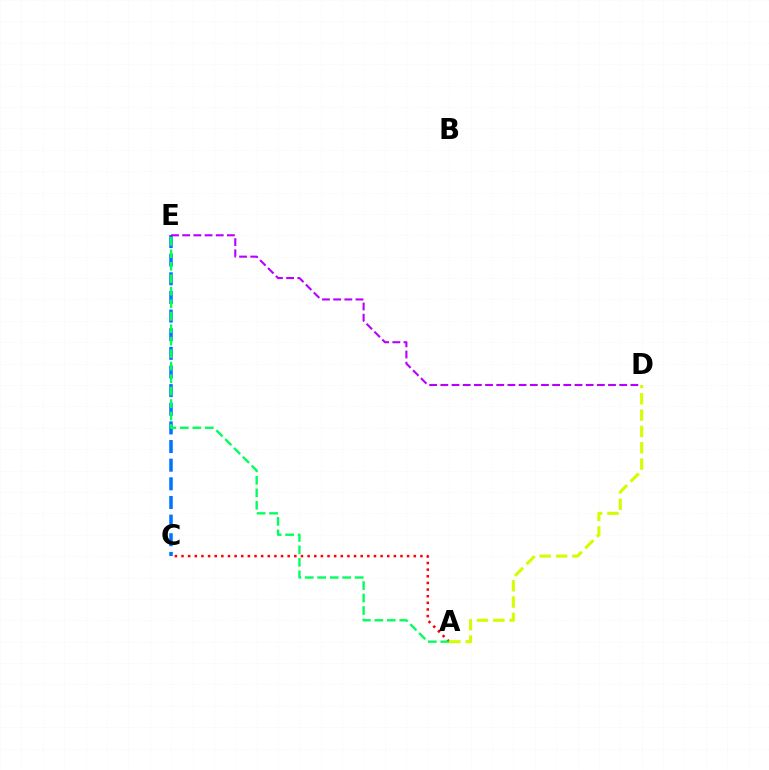{('C', 'E'): [{'color': '#0074ff', 'line_style': 'dashed', 'thickness': 2.53}], ('A', 'C'): [{'color': '#ff0000', 'line_style': 'dotted', 'thickness': 1.8}], ('A', 'E'): [{'color': '#00ff5c', 'line_style': 'dashed', 'thickness': 1.7}], ('D', 'E'): [{'color': '#b900ff', 'line_style': 'dashed', 'thickness': 1.52}], ('A', 'D'): [{'color': '#d1ff00', 'line_style': 'dashed', 'thickness': 2.22}]}